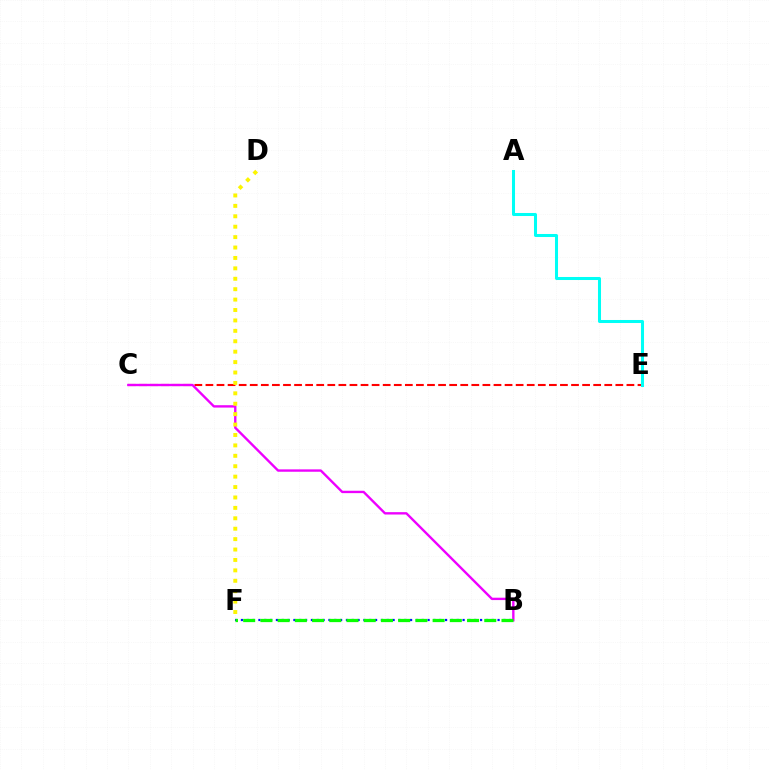{('C', 'E'): [{'color': '#ff0000', 'line_style': 'dashed', 'thickness': 1.51}], ('B', 'C'): [{'color': '#ee00ff', 'line_style': 'solid', 'thickness': 1.71}], ('B', 'F'): [{'color': '#0010ff', 'line_style': 'dotted', 'thickness': 1.58}, {'color': '#08ff00', 'line_style': 'dashed', 'thickness': 2.34}], ('D', 'F'): [{'color': '#fcf500', 'line_style': 'dotted', 'thickness': 2.83}], ('A', 'E'): [{'color': '#00fff6', 'line_style': 'solid', 'thickness': 2.18}]}